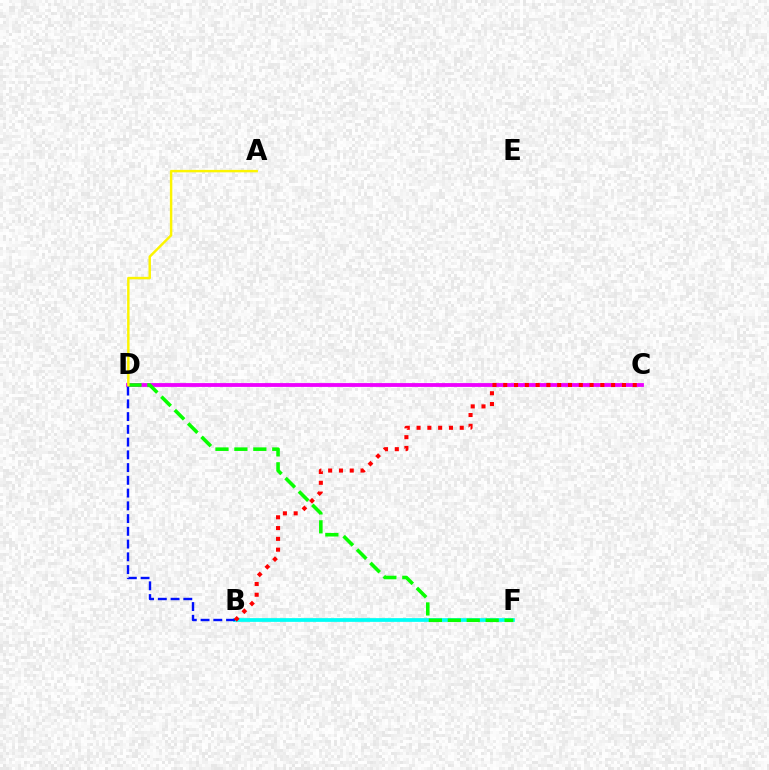{('C', 'D'): [{'color': '#ee00ff', 'line_style': 'solid', 'thickness': 2.75}], ('B', 'F'): [{'color': '#00fff6', 'line_style': 'solid', 'thickness': 2.69}], ('B', 'D'): [{'color': '#0010ff', 'line_style': 'dashed', 'thickness': 1.73}], ('D', 'F'): [{'color': '#08ff00', 'line_style': 'dashed', 'thickness': 2.57}], ('A', 'D'): [{'color': '#fcf500', 'line_style': 'solid', 'thickness': 1.76}], ('B', 'C'): [{'color': '#ff0000', 'line_style': 'dotted', 'thickness': 2.93}]}